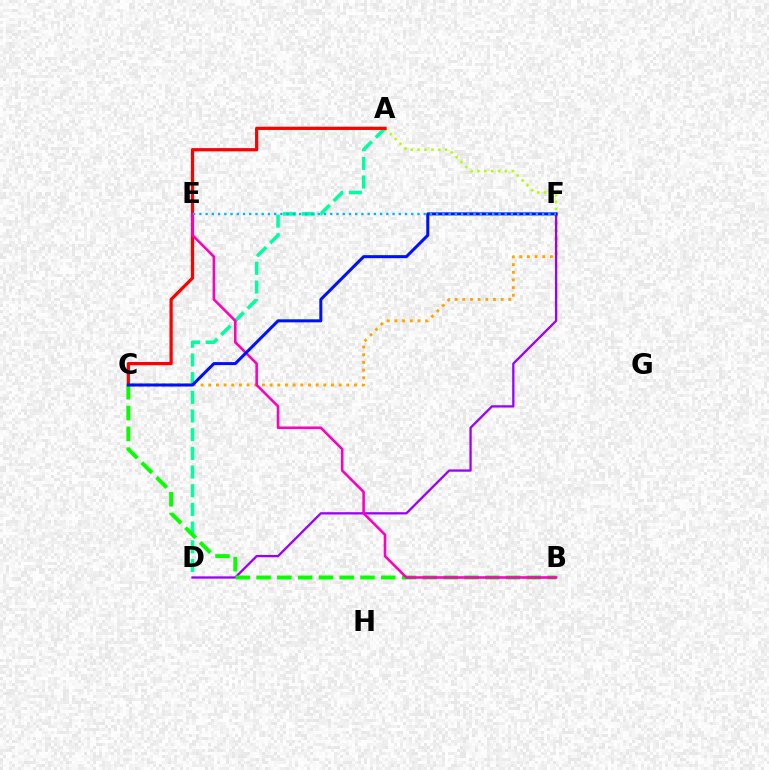{('C', 'F'): [{'color': '#ffa500', 'line_style': 'dotted', 'thickness': 2.08}, {'color': '#0010ff', 'line_style': 'solid', 'thickness': 2.18}], ('A', 'F'): [{'color': '#b3ff00', 'line_style': 'dotted', 'thickness': 1.87}], ('D', 'F'): [{'color': '#9b00ff', 'line_style': 'solid', 'thickness': 1.65}], ('A', 'D'): [{'color': '#00ff9d', 'line_style': 'dashed', 'thickness': 2.54}], ('A', 'C'): [{'color': '#ff0000', 'line_style': 'solid', 'thickness': 2.33}], ('B', 'C'): [{'color': '#08ff00', 'line_style': 'dashed', 'thickness': 2.82}], ('B', 'E'): [{'color': '#ff00bd', 'line_style': 'solid', 'thickness': 1.87}], ('E', 'F'): [{'color': '#00b5ff', 'line_style': 'dotted', 'thickness': 1.69}]}